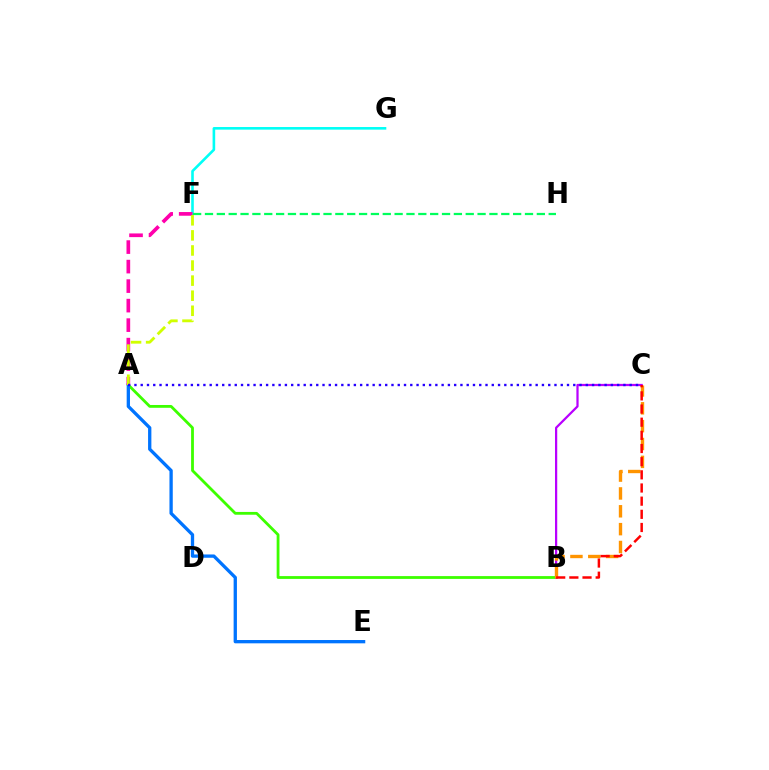{('A', 'B'): [{'color': '#3dff00', 'line_style': 'solid', 'thickness': 2.02}], ('B', 'C'): [{'color': '#b900ff', 'line_style': 'solid', 'thickness': 1.61}, {'color': '#ff9400', 'line_style': 'dashed', 'thickness': 2.43}, {'color': '#ff0000', 'line_style': 'dashed', 'thickness': 1.79}], ('F', 'G'): [{'color': '#00fff6', 'line_style': 'solid', 'thickness': 1.88}], ('A', 'E'): [{'color': '#0074ff', 'line_style': 'solid', 'thickness': 2.38}], ('F', 'H'): [{'color': '#00ff5c', 'line_style': 'dashed', 'thickness': 1.61}], ('A', 'F'): [{'color': '#ff00ac', 'line_style': 'dashed', 'thickness': 2.65}, {'color': '#d1ff00', 'line_style': 'dashed', 'thickness': 2.05}], ('A', 'C'): [{'color': '#2500ff', 'line_style': 'dotted', 'thickness': 1.7}]}